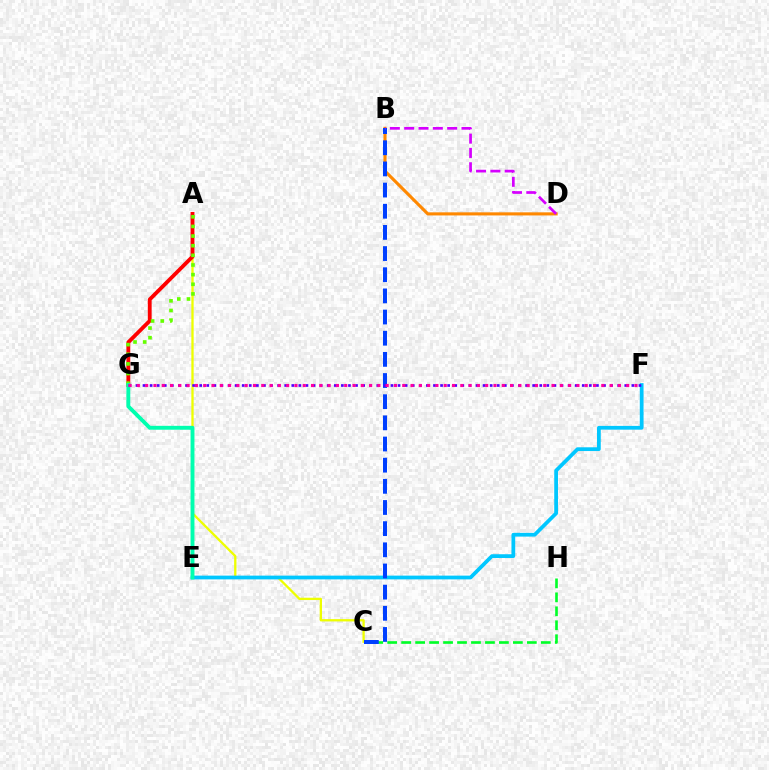{('A', 'C'): [{'color': '#eeff00', 'line_style': 'solid', 'thickness': 1.66}], ('A', 'G'): [{'color': '#ff0000', 'line_style': 'solid', 'thickness': 2.77}, {'color': '#66ff00', 'line_style': 'dotted', 'thickness': 2.62}], ('C', 'H'): [{'color': '#00ff27', 'line_style': 'dashed', 'thickness': 1.9}], ('E', 'F'): [{'color': '#00c7ff', 'line_style': 'solid', 'thickness': 2.7}], ('B', 'D'): [{'color': '#ff8800', 'line_style': 'solid', 'thickness': 2.24}, {'color': '#d600ff', 'line_style': 'dashed', 'thickness': 1.95}], ('E', 'G'): [{'color': '#00ffaf', 'line_style': 'solid', 'thickness': 2.8}], ('B', 'C'): [{'color': '#003fff', 'line_style': 'dashed', 'thickness': 2.87}], ('F', 'G'): [{'color': '#4f00ff', 'line_style': 'dotted', 'thickness': 1.92}, {'color': '#ff00a0', 'line_style': 'dotted', 'thickness': 2.25}]}